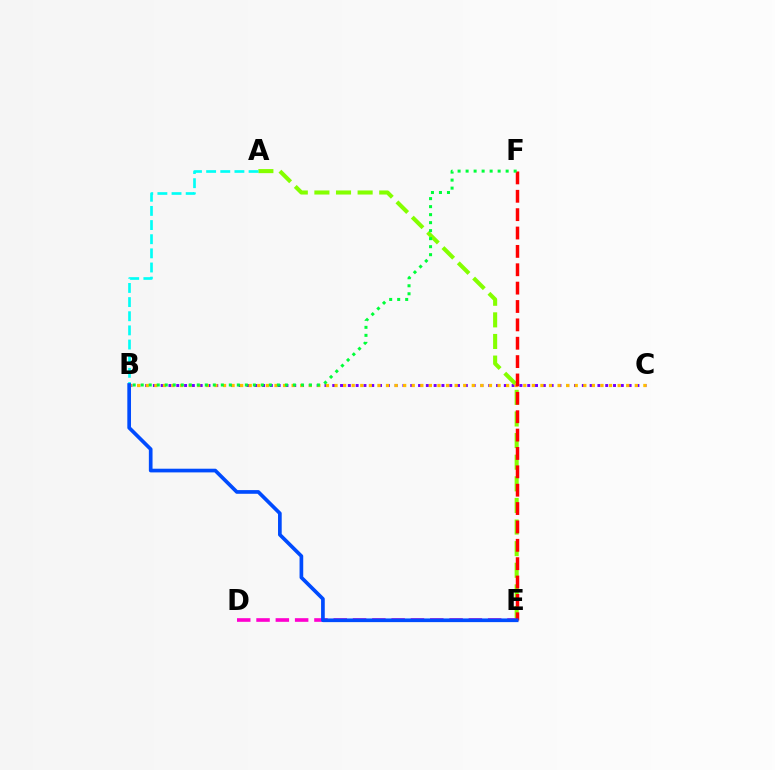{('B', 'C'): [{'color': '#7200ff', 'line_style': 'dotted', 'thickness': 2.12}, {'color': '#ffbd00', 'line_style': 'dotted', 'thickness': 2.33}], ('A', 'E'): [{'color': '#84ff00', 'line_style': 'dashed', 'thickness': 2.94}], ('A', 'B'): [{'color': '#00fff6', 'line_style': 'dashed', 'thickness': 1.92}], ('D', 'E'): [{'color': '#ff00cf', 'line_style': 'dashed', 'thickness': 2.62}], ('E', 'F'): [{'color': '#ff0000', 'line_style': 'dashed', 'thickness': 2.5}], ('B', 'F'): [{'color': '#00ff39', 'line_style': 'dotted', 'thickness': 2.18}], ('B', 'E'): [{'color': '#004bff', 'line_style': 'solid', 'thickness': 2.65}]}